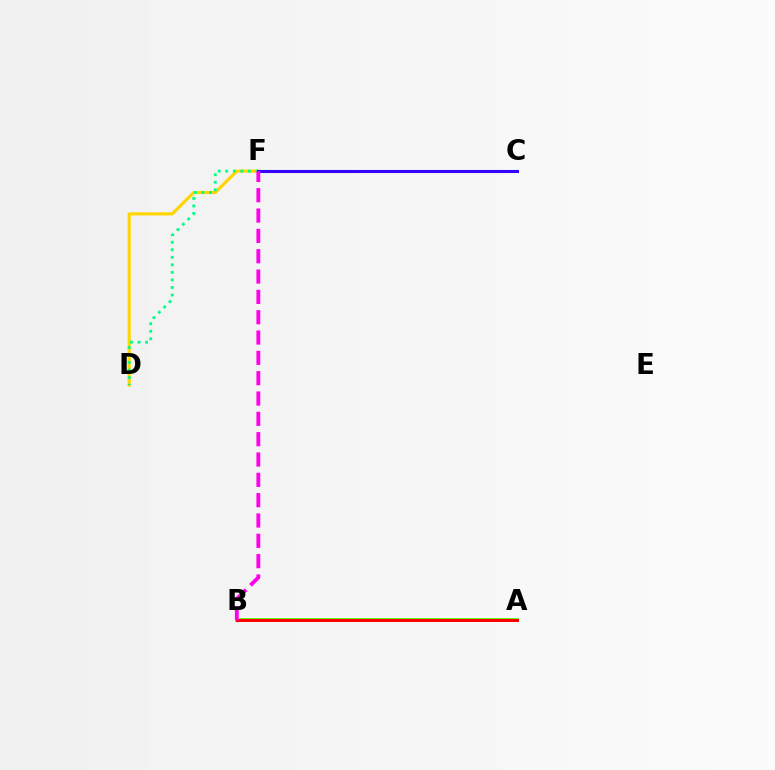{('C', 'F'): [{'color': '#009eff', 'line_style': 'solid', 'thickness': 2.24}, {'color': '#3700ff', 'line_style': 'solid', 'thickness': 2.16}], ('A', 'B'): [{'color': '#4fff00', 'line_style': 'solid', 'thickness': 2.75}, {'color': '#ff0000', 'line_style': 'solid', 'thickness': 2.16}], ('D', 'F'): [{'color': '#ffd500', 'line_style': 'solid', 'thickness': 2.24}, {'color': '#00ff86', 'line_style': 'dotted', 'thickness': 2.05}], ('B', 'F'): [{'color': '#ff00ed', 'line_style': 'dashed', 'thickness': 2.76}]}